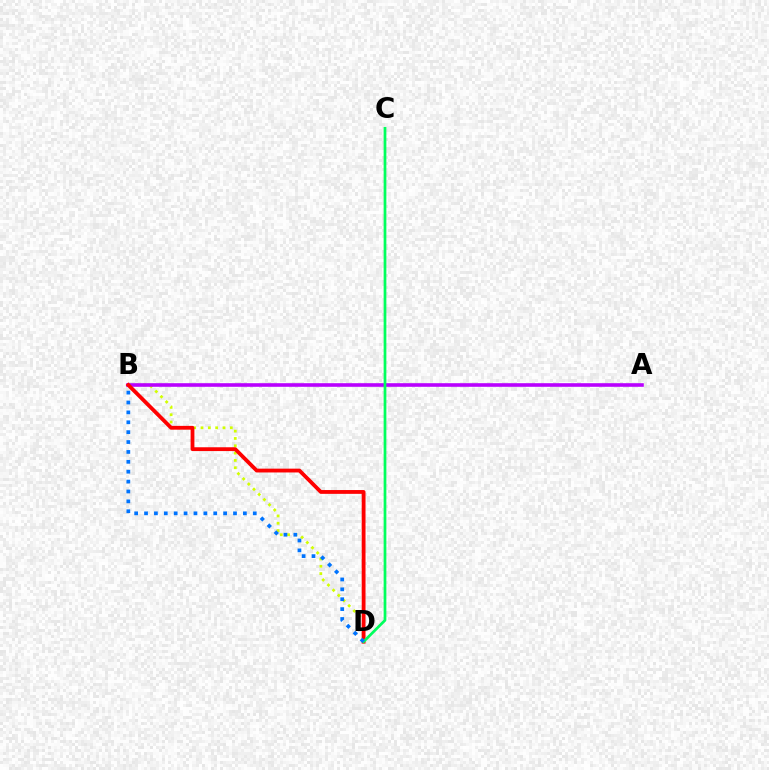{('B', 'D'): [{'color': '#d1ff00', 'line_style': 'dotted', 'thickness': 1.99}, {'color': '#ff0000', 'line_style': 'solid', 'thickness': 2.74}, {'color': '#0074ff', 'line_style': 'dotted', 'thickness': 2.69}], ('A', 'B'): [{'color': '#b900ff', 'line_style': 'solid', 'thickness': 2.6}], ('C', 'D'): [{'color': '#00ff5c', 'line_style': 'solid', 'thickness': 1.96}]}